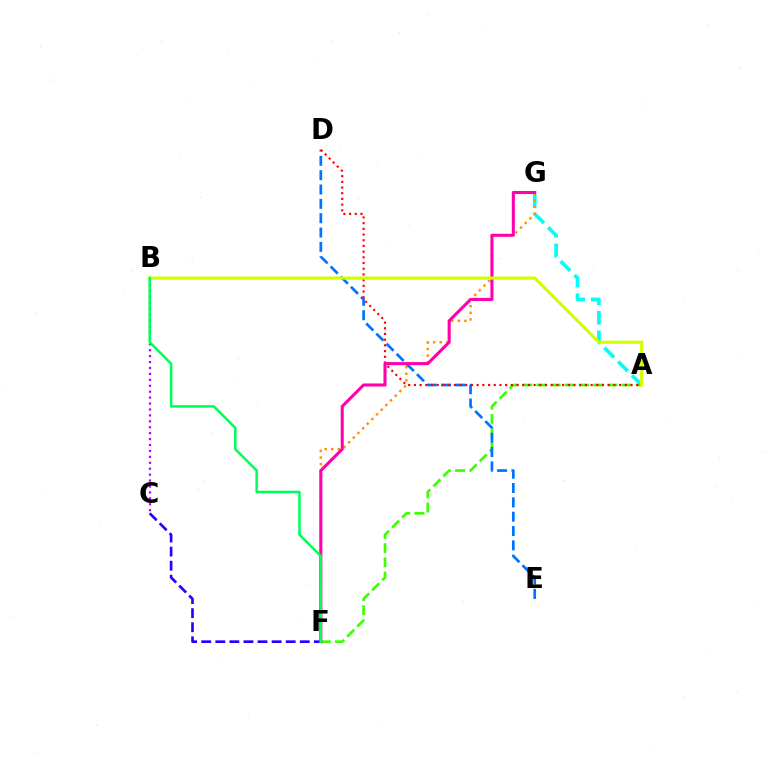{('C', 'F'): [{'color': '#2500ff', 'line_style': 'dashed', 'thickness': 1.91}], ('A', 'G'): [{'color': '#00fff6', 'line_style': 'dashed', 'thickness': 2.65}], ('A', 'F'): [{'color': '#3dff00', 'line_style': 'dashed', 'thickness': 1.93}], ('F', 'G'): [{'color': '#ff9400', 'line_style': 'dotted', 'thickness': 1.79}, {'color': '#ff00ac', 'line_style': 'solid', 'thickness': 2.2}], ('D', 'E'): [{'color': '#0074ff', 'line_style': 'dashed', 'thickness': 1.95}], ('A', 'D'): [{'color': '#ff0000', 'line_style': 'dotted', 'thickness': 1.55}], ('B', 'C'): [{'color': '#b900ff', 'line_style': 'dotted', 'thickness': 1.61}], ('A', 'B'): [{'color': '#d1ff00', 'line_style': 'solid', 'thickness': 2.27}], ('B', 'F'): [{'color': '#00ff5c', 'line_style': 'solid', 'thickness': 1.82}]}